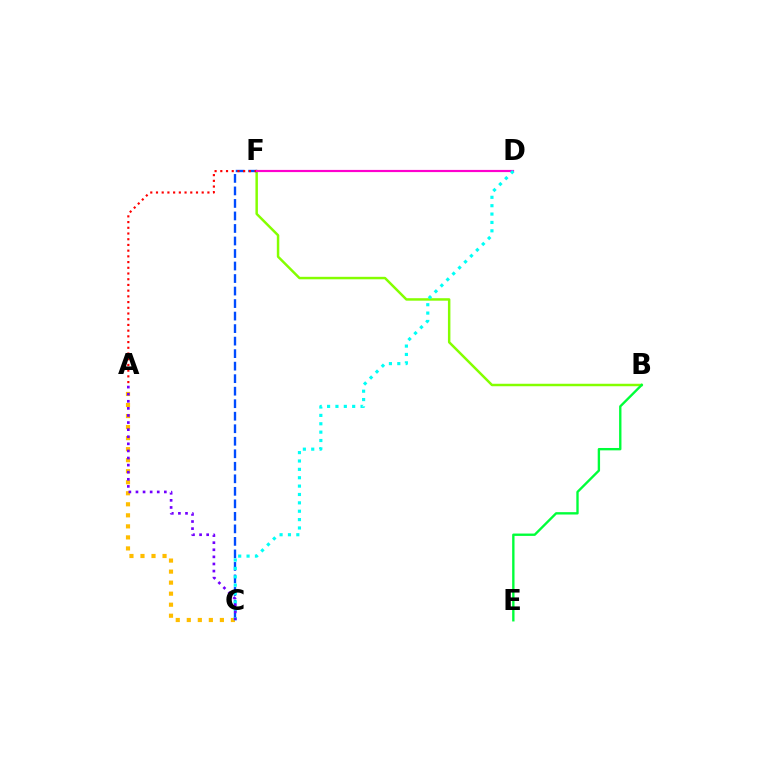{('B', 'F'): [{'color': '#84ff00', 'line_style': 'solid', 'thickness': 1.78}], ('C', 'F'): [{'color': '#004bff', 'line_style': 'dashed', 'thickness': 1.7}], ('B', 'E'): [{'color': '#00ff39', 'line_style': 'solid', 'thickness': 1.7}], ('A', 'F'): [{'color': '#ff0000', 'line_style': 'dotted', 'thickness': 1.55}], ('D', 'F'): [{'color': '#ff00cf', 'line_style': 'solid', 'thickness': 1.57}], ('A', 'C'): [{'color': '#ffbd00', 'line_style': 'dotted', 'thickness': 3.0}, {'color': '#7200ff', 'line_style': 'dotted', 'thickness': 1.93}], ('C', 'D'): [{'color': '#00fff6', 'line_style': 'dotted', 'thickness': 2.27}]}